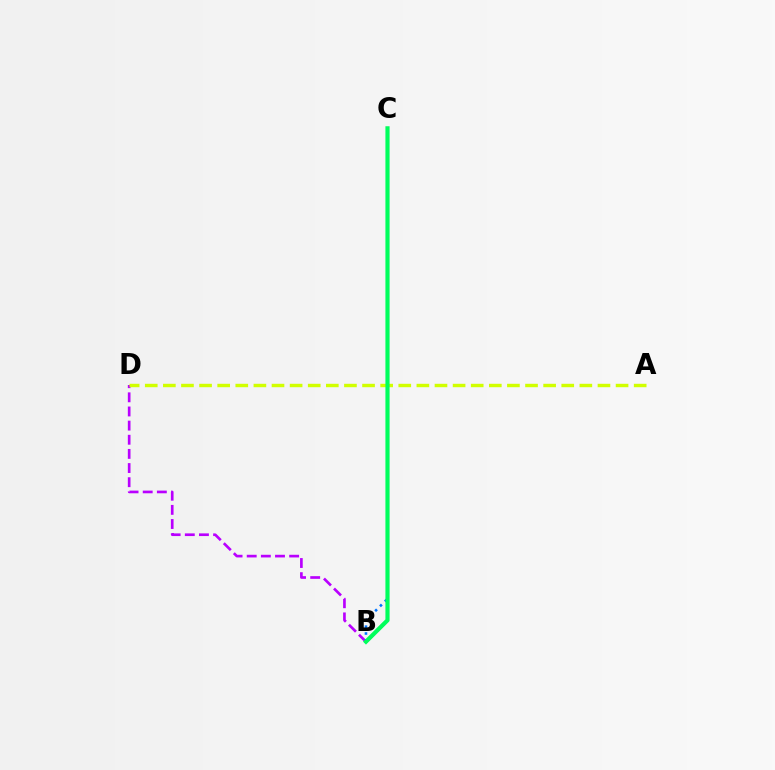{('B', 'C'): [{'color': '#ff0000', 'line_style': 'dashed', 'thickness': 2.07}, {'color': '#0074ff', 'line_style': 'dotted', 'thickness': 1.86}, {'color': '#00ff5c', 'line_style': 'solid', 'thickness': 3.0}], ('B', 'D'): [{'color': '#b900ff', 'line_style': 'dashed', 'thickness': 1.92}], ('A', 'D'): [{'color': '#d1ff00', 'line_style': 'dashed', 'thickness': 2.46}]}